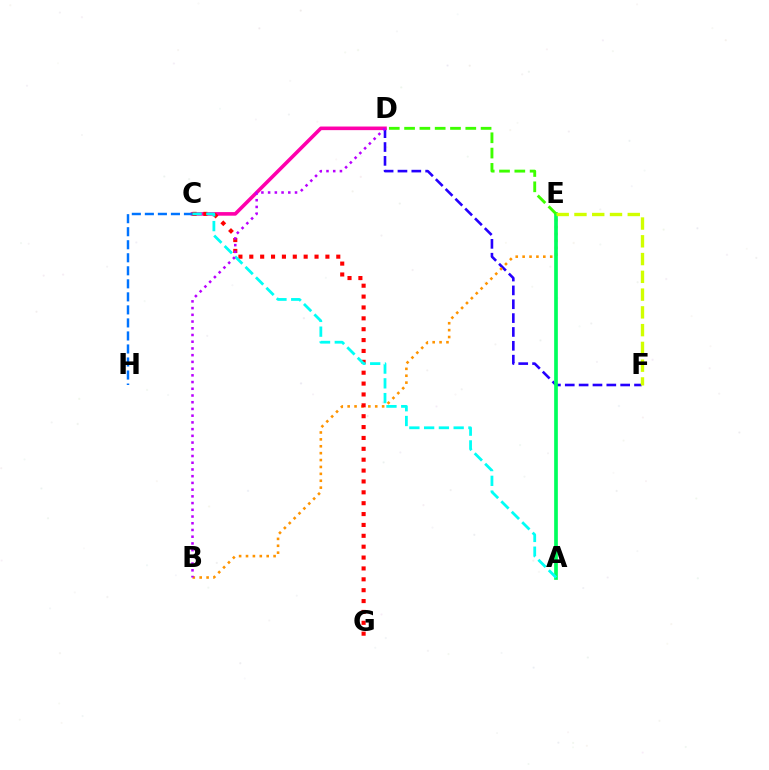{('D', 'F'): [{'color': '#2500ff', 'line_style': 'dashed', 'thickness': 1.88}], ('C', 'D'): [{'color': '#ff00ac', 'line_style': 'solid', 'thickness': 2.59}], ('B', 'E'): [{'color': '#ff9400', 'line_style': 'dotted', 'thickness': 1.87}], ('C', 'H'): [{'color': '#0074ff', 'line_style': 'dashed', 'thickness': 1.77}], ('C', 'G'): [{'color': '#ff0000', 'line_style': 'dotted', 'thickness': 2.95}], ('A', 'E'): [{'color': '#00ff5c', 'line_style': 'solid', 'thickness': 2.66}], ('A', 'C'): [{'color': '#00fff6', 'line_style': 'dashed', 'thickness': 2.01}], ('D', 'E'): [{'color': '#3dff00', 'line_style': 'dashed', 'thickness': 2.08}], ('B', 'D'): [{'color': '#b900ff', 'line_style': 'dotted', 'thickness': 1.83}], ('E', 'F'): [{'color': '#d1ff00', 'line_style': 'dashed', 'thickness': 2.41}]}